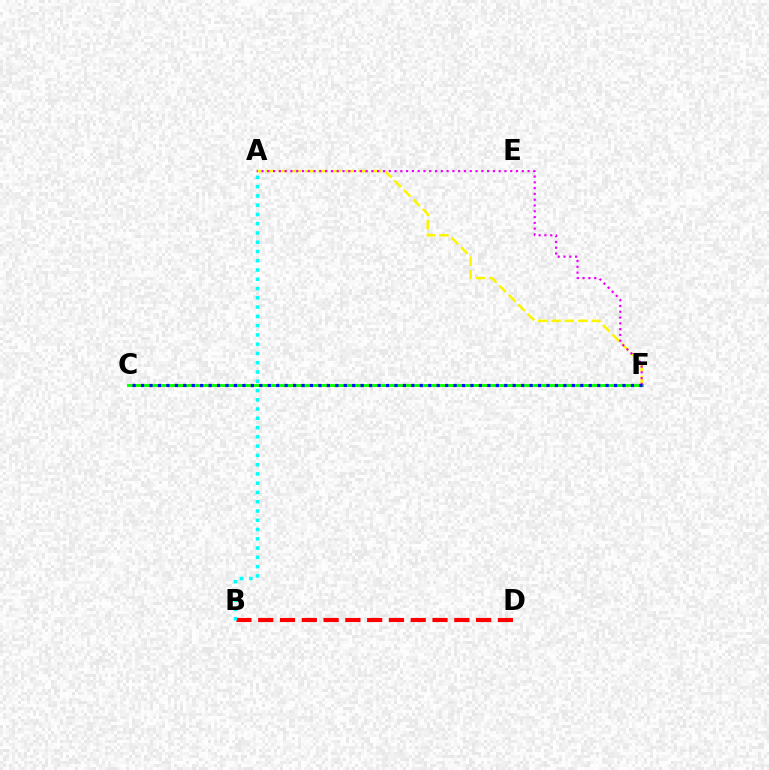{('C', 'F'): [{'color': '#08ff00', 'line_style': 'solid', 'thickness': 2.08}, {'color': '#0010ff', 'line_style': 'dotted', 'thickness': 2.29}], ('B', 'D'): [{'color': '#ff0000', 'line_style': 'dashed', 'thickness': 2.96}], ('A', 'F'): [{'color': '#fcf500', 'line_style': 'dashed', 'thickness': 1.81}, {'color': '#ee00ff', 'line_style': 'dotted', 'thickness': 1.57}], ('A', 'B'): [{'color': '#00fff6', 'line_style': 'dotted', 'thickness': 2.52}]}